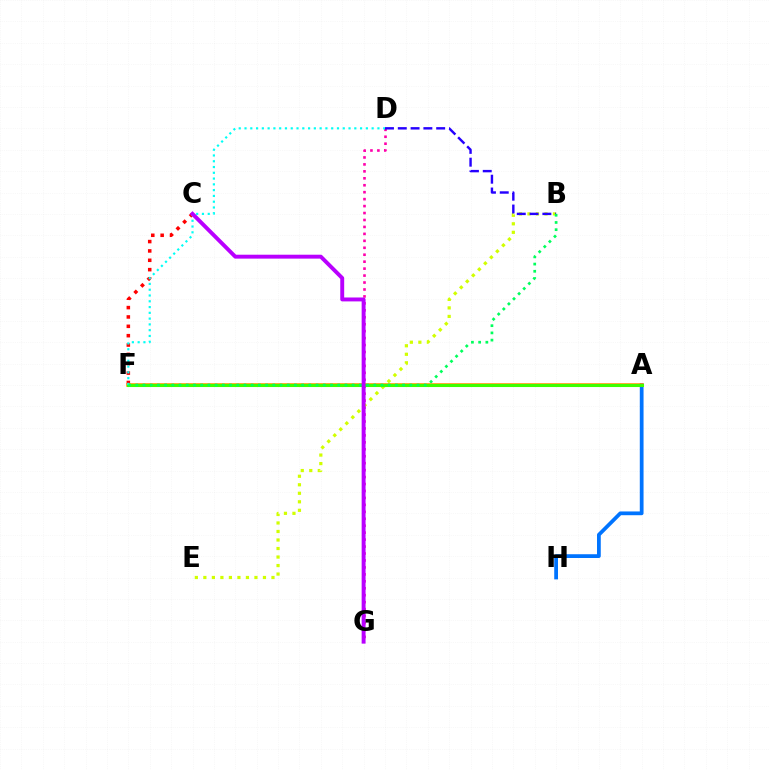{('D', 'G'): [{'color': '#ff00ac', 'line_style': 'dotted', 'thickness': 1.89}], ('A', 'H'): [{'color': '#0074ff', 'line_style': 'solid', 'thickness': 2.71}], ('B', 'E'): [{'color': '#d1ff00', 'line_style': 'dotted', 'thickness': 2.31}], ('C', 'F'): [{'color': '#ff0000', 'line_style': 'dotted', 'thickness': 2.54}], ('A', 'F'): [{'color': '#ff9400', 'line_style': 'solid', 'thickness': 2.56}, {'color': '#3dff00', 'line_style': 'solid', 'thickness': 2.21}], ('D', 'F'): [{'color': '#00fff6', 'line_style': 'dotted', 'thickness': 1.57}], ('B', 'D'): [{'color': '#2500ff', 'line_style': 'dashed', 'thickness': 1.74}], ('B', 'F'): [{'color': '#00ff5c', 'line_style': 'dotted', 'thickness': 1.96}], ('C', 'G'): [{'color': '#b900ff', 'line_style': 'solid', 'thickness': 2.82}]}